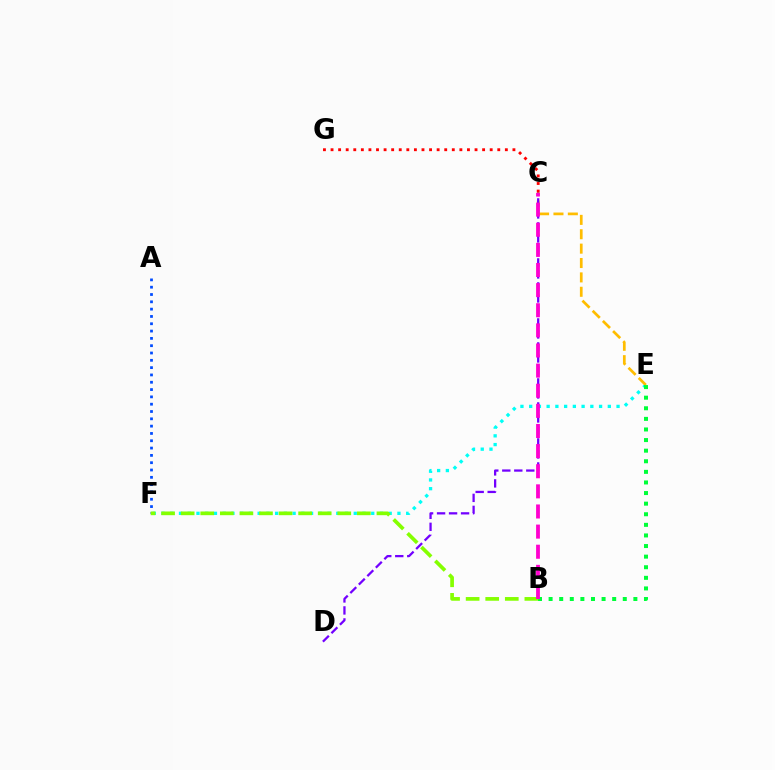{('E', 'F'): [{'color': '#00fff6', 'line_style': 'dotted', 'thickness': 2.37}], ('C', 'E'): [{'color': '#ffbd00', 'line_style': 'dashed', 'thickness': 1.95}], ('B', 'E'): [{'color': '#00ff39', 'line_style': 'dotted', 'thickness': 2.88}], ('A', 'F'): [{'color': '#004bff', 'line_style': 'dotted', 'thickness': 1.99}], ('B', 'F'): [{'color': '#84ff00', 'line_style': 'dashed', 'thickness': 2.66}], ('C', 'D'): [{'color': '#7200ff', 'line_style': 'dashed', 'thickness': 1.63}], ('C', 'G'): [{'color': '#ff0000', 'line_style': 'dotted', 'thickness': 2.06}], ('B', 'C'): [{'color': '#ff00cf', 'line_style': 'dashed', 'thickness': 2.73}]}